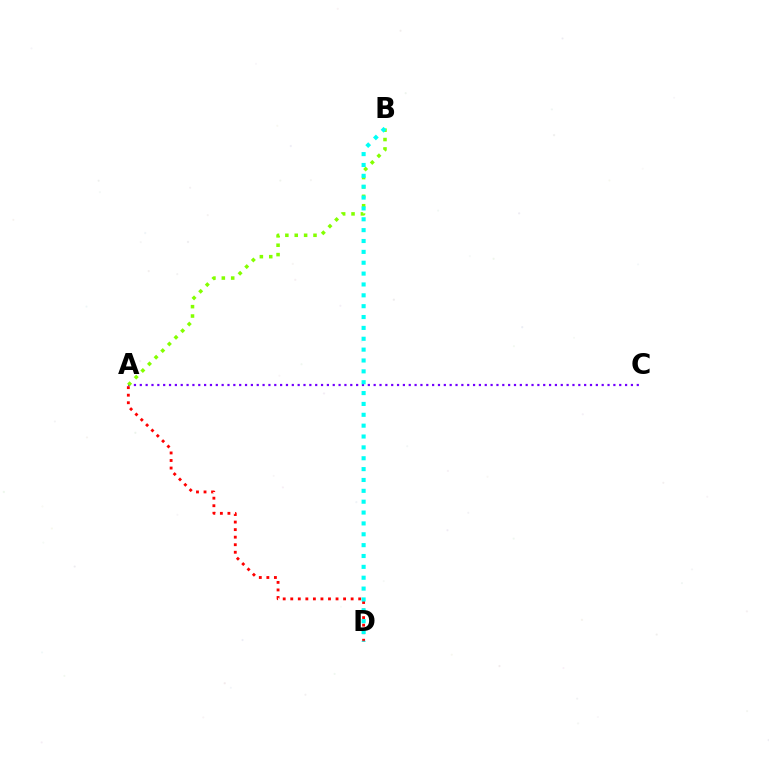{('A', 'D'): [{'color': '#ff0000', 'line_style': 'dotted', 'thickness': 2.05}], ('A', 'C'): [{'color': '#7200ff', 'line_style': 'dotted', 'thickness': 1.59}], ('A', 'B'): [{'color': '#84ff00', 'line_style': 'dotted', 'thickness': 2.55}], ('B', 'D'): [{'color': '#00fff6', 'line_style': 'dotted', 'thickness': 2.95}]}